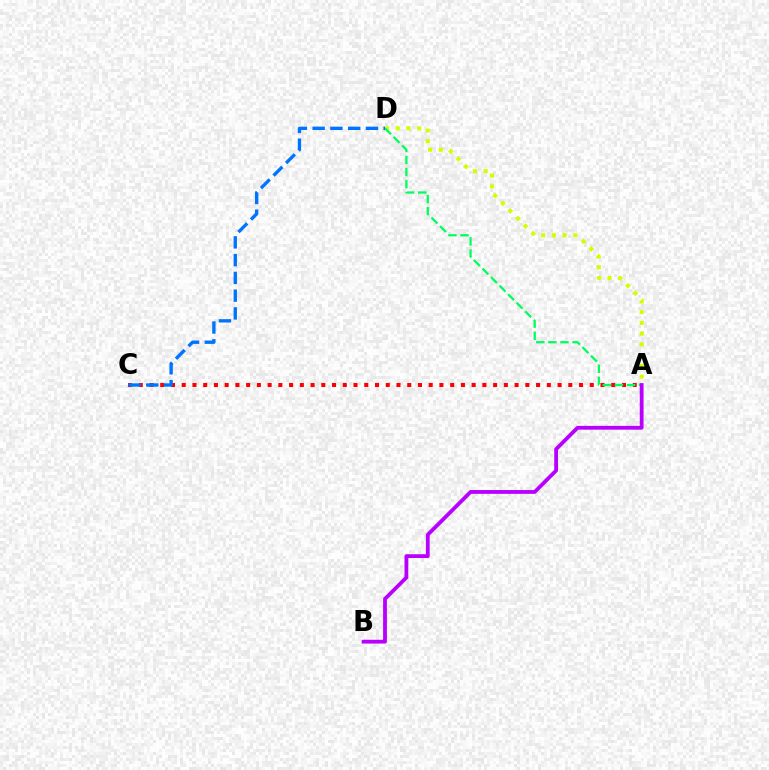{('A', 'D'): [{'color': '#d1ff00', 'line_style': 'dotted', 'thickness': 2.92}, {'color': '#00ff5c', 'line_style': 'dashed', 'thickness': 1.64}], ('A', 'C'): [{'color': '#ff0000', 'line_style': 'dotted', 'thickness': 2.92}], ('C', 'D'): [{'color': '#0074ff', 'line_style': 'dashed', 'thickness': 2.41}], ('A', 'B'): [{'color': '#b900ff', 'line_style': 'solid', 'thickness': 2.74}]}